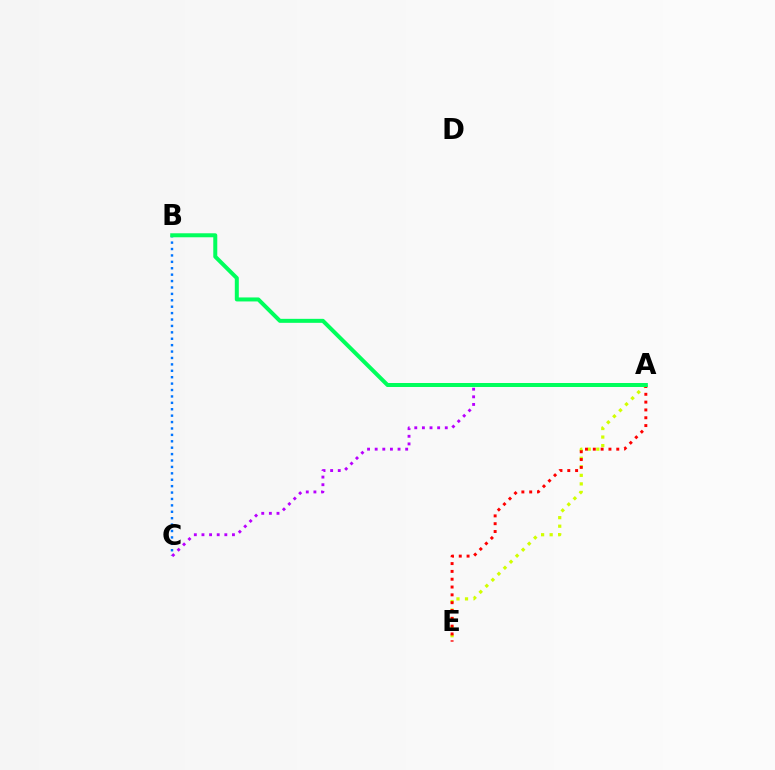{('B', 'C'): [{'color': '#0074ff', 'line_style': 'dotted', 'thickness': 1.74}], ('A', 'E'): [{'color': '#d1ff00', 'line_style': 'dotted', 'thickness': 2.32}, {'color': '#ff0000', 'line_style': 'dotted', 'thickness': 2.12}], ('A', 'C'): [{'color': '#b900ff', 'line_style': 'dotted', 'thickness': 2.07}], ('A', 'B'): [{'color': '#00ff5c', 'line_style': 'solid', 'thickness': 2.88}]}